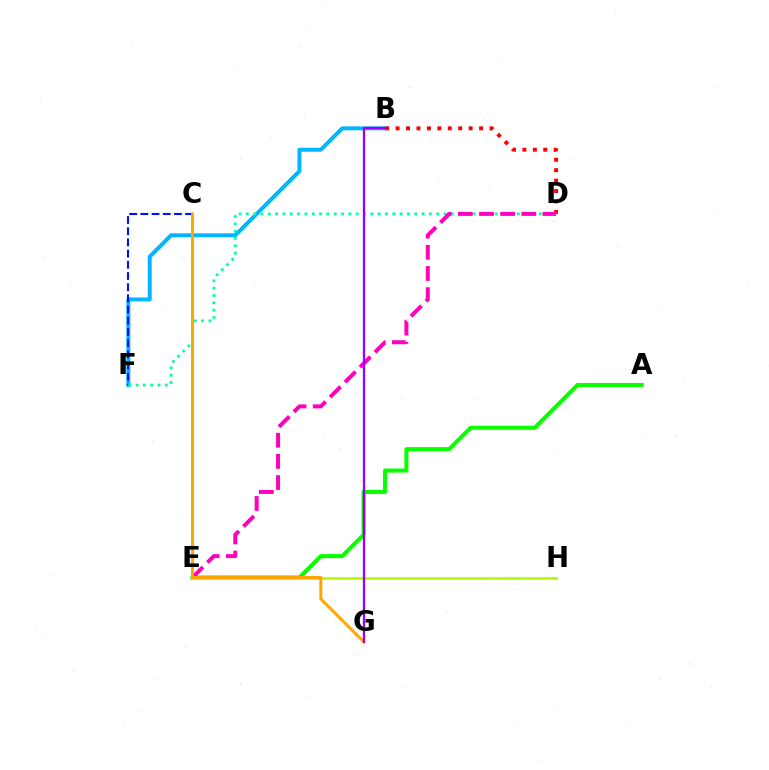{('B', 'F'): [{'color': '#00b5ff', 'line_style': 'solid', 'thickness': 2.84}], ('C', 'F'): [{'color': '#0010ff', 'line_style': 'dashed', 'thickness': 1.52}], ('A', 'E'): [{'color': '#08ff00', 'line_style': 'solid', 'thickness': 2.92}], ('B', 'D'): [{'color': '#ff0000', 'line_style': 'dotted', 'thickness': 2.84}], ('E', 'H'): [{'color': '#b3ff00', 'line_style': 'solid', 'thickness': 2.0}], ('D', 'F'): [{'color': '#00ff9d', 'line_style': 'dotted', 'thickness': 1.99}], ('D', 'E'): [{'color': '#ff00bd', 'line_style': 'dashed', 'thickness': 2.87}], ('C', 'G'): [{'color': '#ffa500', 'line_style': 'solid', 'thickness': 2.14}], ('B', 'G'): [{'color': '#9b00ff', 'line_style': 'solid', 'thickness': 1.66}]}